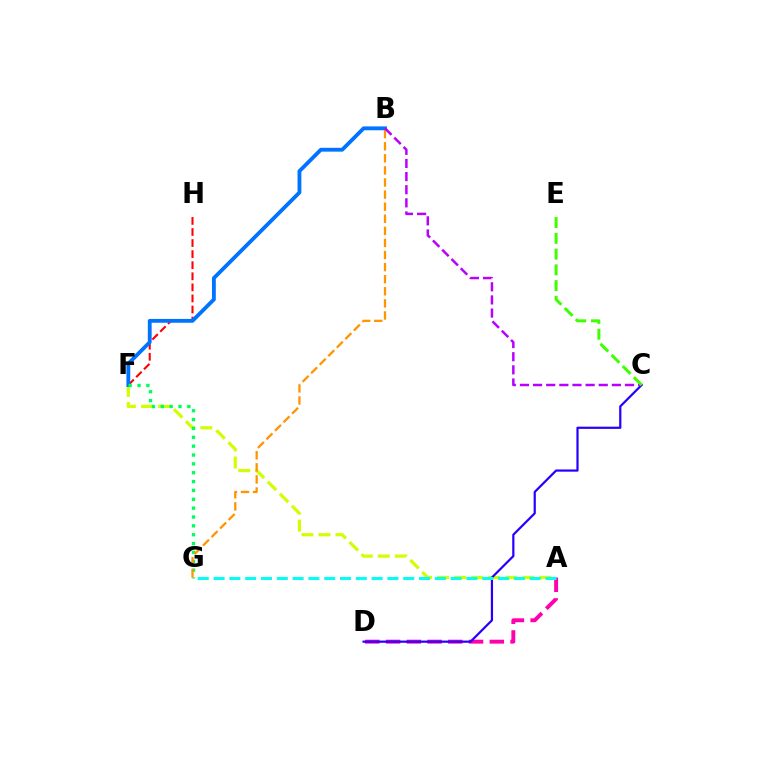{('A', 'D'): [{'color': '#ff00ac', 'line_style': 'dashed', 'thickness': 2.82}], ('A', 'F'): [{'color': '#d1ff00', 'line_style': 'dashed', 'thickness': 2.32}], ('F', 'H'): [{'color': '#ff0000', 'line_style': 'dashed', 'thickness': 1.5}], ('C', 'D'): [{'color': '#2500ff', 'line_style': 'solid', 'thickness': 1.59}], ('B', 'F'): [{'color': '#0074ff', 'line_style': 'solid', 'thickness': 2.76}], ('F', 'G'): [{'color': '#00ff5c', 'line_style': 'dotted', 'thickness': 2.41}], ('B', 'G'): [{'color': '#ff9400', 'line_style': 'dashed', 'thickness': 1.64}], ('A', 'G'): [{'color': '#00fff6', 'line_style': 'dashed', 'thickness': 2.15}], ('B', 'C'): [{'color': '#b900ff', 'line_style': 'dashed', 'thickness': 1.78}], ('C', 'E'): [{'color': '#3dff00', 'line_style': 'dashed', 'thickness': 2.14}]}